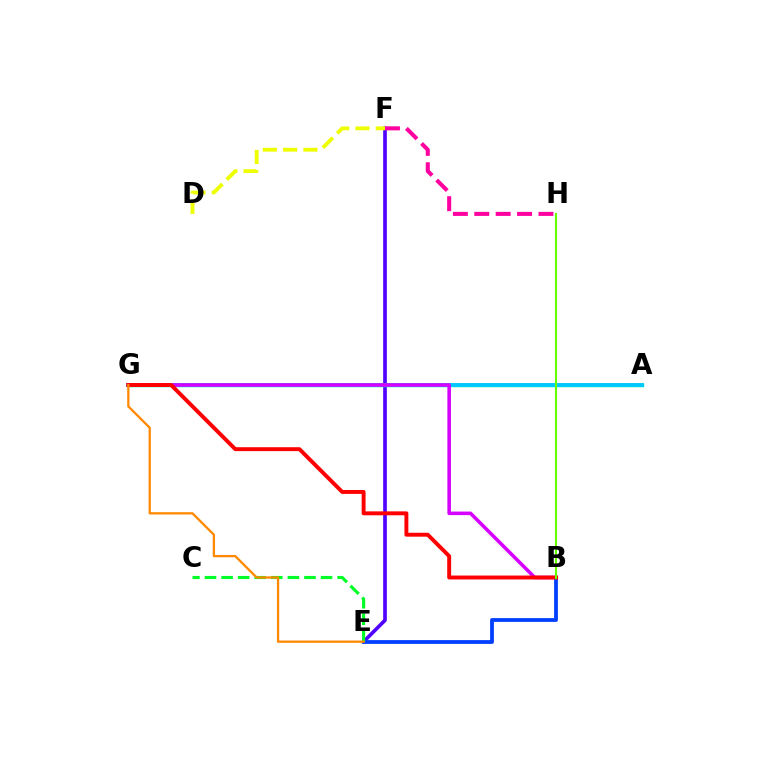{('E', 'F'): [{'color': '#4f00ff', 'line_style': 'solid', 'thickness': 2.62}], ('B', 'E'): [{'color': '#003fff', 'line_style': 'solid', 'thickness': 2.72}], ('A', 'G'): [{'color': '#00ffaf', 'line_style': 'solid', 'thickness': 2.51}, {'color': '#00c7ff', 'line_style': 'solid', 'thickness': 2.81}], ('B', 'G'): [{'color': '#d600ff', 'line_style': 'solid', 'thickness': 2.57}, {'color': '#ff0000', 'line_style': 'solid', 'thickness': 2.82}], ('F', 'H'): [{'color': '#ff00a0', 'line_style': 'dashed', 'thickness': 2.91}], ('D', 'F'): [{'color': '#eeff00', 'line_style': 'dashed', 'thickness': 2.76}], ('B', 'H'): [{'color': '#66ff00', 'line_style': 'solid', 'thickness': 1.5}], ('C', 'E'): [{'color': '#00ff27', 'line_style': 'dashed', 'thickness': 2.25}], ('E', 'G'): [{'color': '#ff8800', 'line_style': 'solid', 'thickness': 1.65}]}